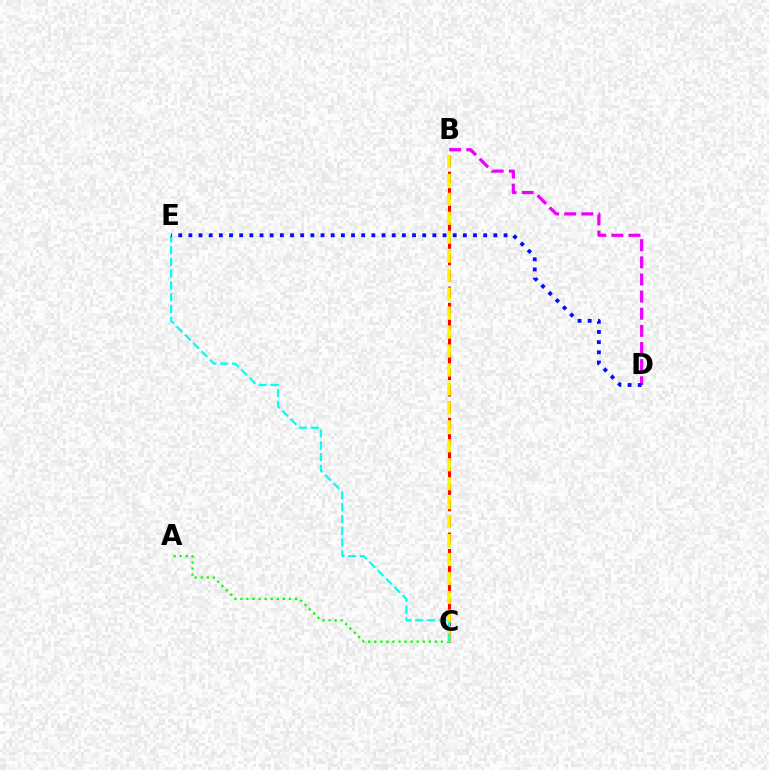{('B', 'C'): [{'color': '#ff0000', 'line_style': 'dashed', 'thickness': 2.23}, {'color': '#fcf500', 'line_style': 'dashed', 'thickness': 2.58}], ('A', 'C'): [{'color': '#08ff00', 'line_style': 'dotted', 'thickness': 1.65}], ('B', 'D'): [{'color': '#ee00ff', 'line_style': 'dashed', 'thickness': 2.33}], ('C', 'E'): [{'color': '#00fff6', 'line_style': 'dashed', 'thickness': 1.6}], ('D', 'E'): [{'color': '#0010ff', 'line_style': 'dotted', 'thickness': 2.76}]}